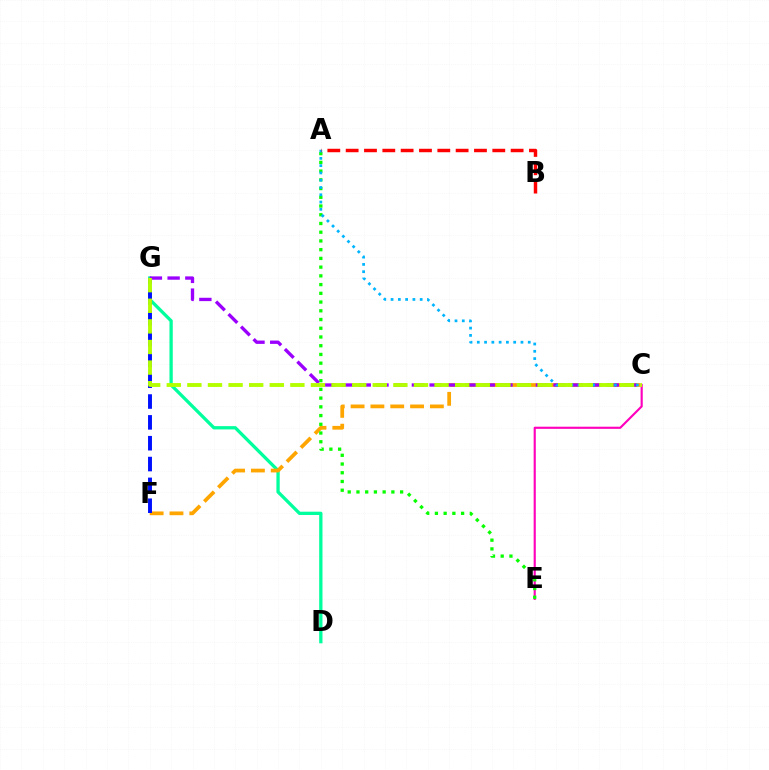{('C', 'E'): [{'color': '#ff00bd', 'line_style': 'solid', 'thickness': 1.54}], ('D', 'G'): [{'color': '#00ff9d', 'line_style': 'solid', 'thickness': 2.37}], ('C', 'F'): [{'color': '#ffa500', 'line_style': 'dashed', 'thickness': 2.69}], ('A', 'E'): [{'color': '#08ff00', 'line_style': 'dotted', 'thickness': 2.37}], ('C', 'G'): [{'color': '#9b00ff', 'line_style': 'dashed', 'thickness': 2.41}, {'color': '#b3ff00', 'line_style': 'dashed', 'thickness': 2.8}], ('A', 'C'): [{'color': '#00b5ff', 'line_style': 'dotted', 'thickness': 1.98}], ('F', 'G'): [{'color': '#0010ff', 'line_style': 'dashed', 'thickness': 2.83}], ('A', 'B'): [{'color': '#ff0000', 'line_style': 'dashed', 'thickness': 2.49}]}